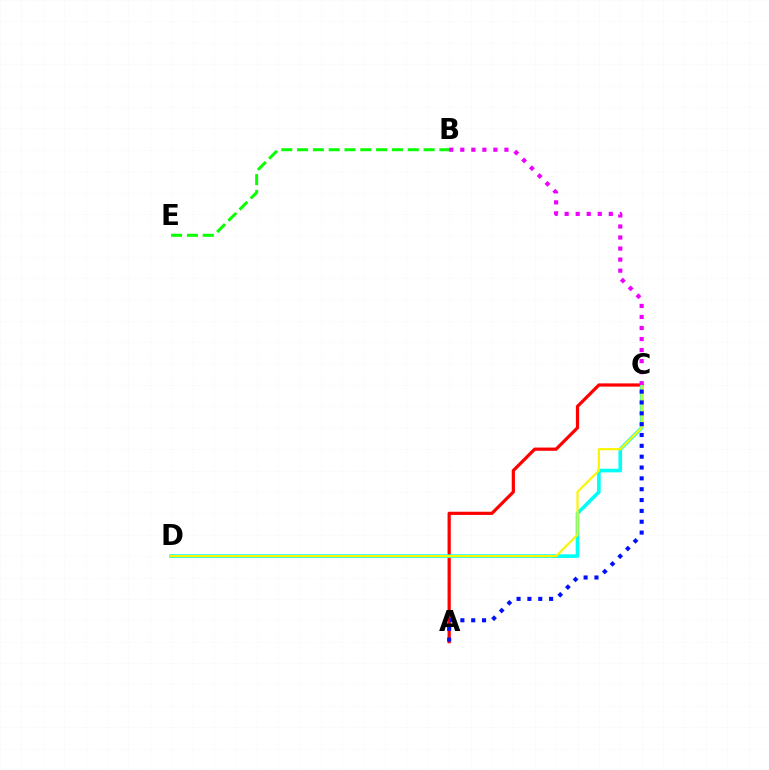{('A', 'C'): [{'color': '#ff0000', 'line_style': 'solid', 'thickness': 2.32}, {'color': '#0010ff', 'line_style': 'dotted', 'thickness': 2.95}], ('B', 'E'): [{'color': '#08ff00', 'line_style': 'dashed', 'thickness': 2.15}], ('C', 'D'): [{'color': '#00fff6', 'line_style': 'solid', 'thickness': 2.61}, {'color': '#fcf500', 'line_style': 'solid', 'thickness': 1.57}], ('B', 'C'): [{'color': '#ee00ff', 'line_style': 'dotted', 'thickness': 3.0}]}